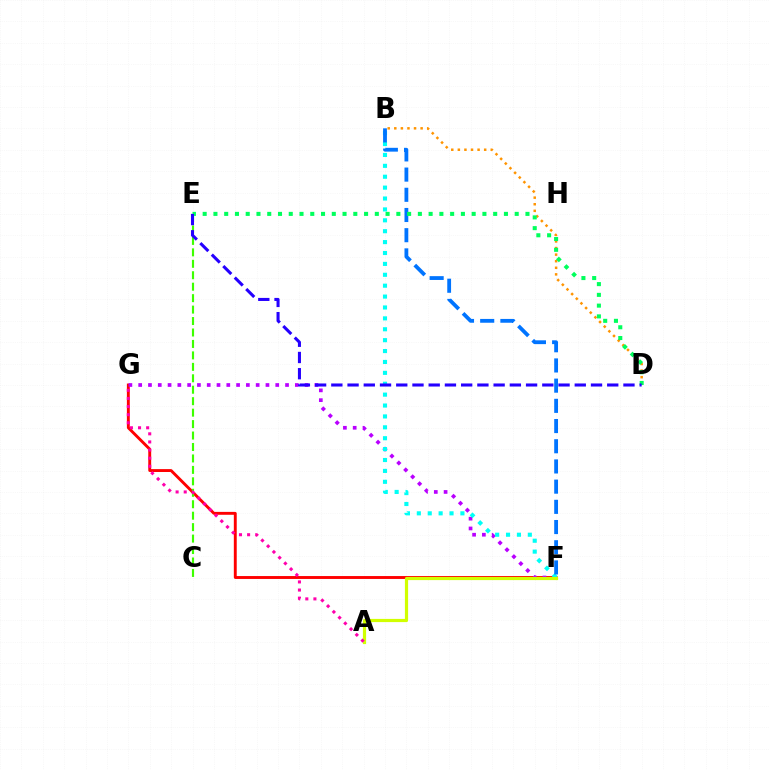{('F', 'G'): [{'color': '#ff0000', 'line_style': 'solid', 'thickness': 2.09}, {'color': '#b900ff', 'line_style': 'dotted', 'thickness': 2.66}], ('B', 'D'): [{'color': '#ff9400', 'line_style': 'dotted', 'thickness': 1.79}], ('B', 'F'): [{'color': '#00fff6', 'line_style': 'dotted', 'thickness': 2.96}, {'color': '#0074ff', 'line_style': 'dashed', 'thickness': 2.74}], ('A', 'F'): [{'color': '#d1ff00', 'line_style': 'solid', 'thickness': 2.3}], ('C', 'E'): [{'color': '#3dff00', 'line_style': 'dashed', 'thickness': 1.56}], ('D', 'E'): [{'color': '#00ff5c', 'line_style': 'dotted', 'thickness': 2.92}, {'color': '#2500ff', 'line_style': 'dashed', 'thickness': 2.2}], ('A', 'G'): [{'color': '#ff00ac', 'line_style': 'dotted', 'thickness': 2.2}]}